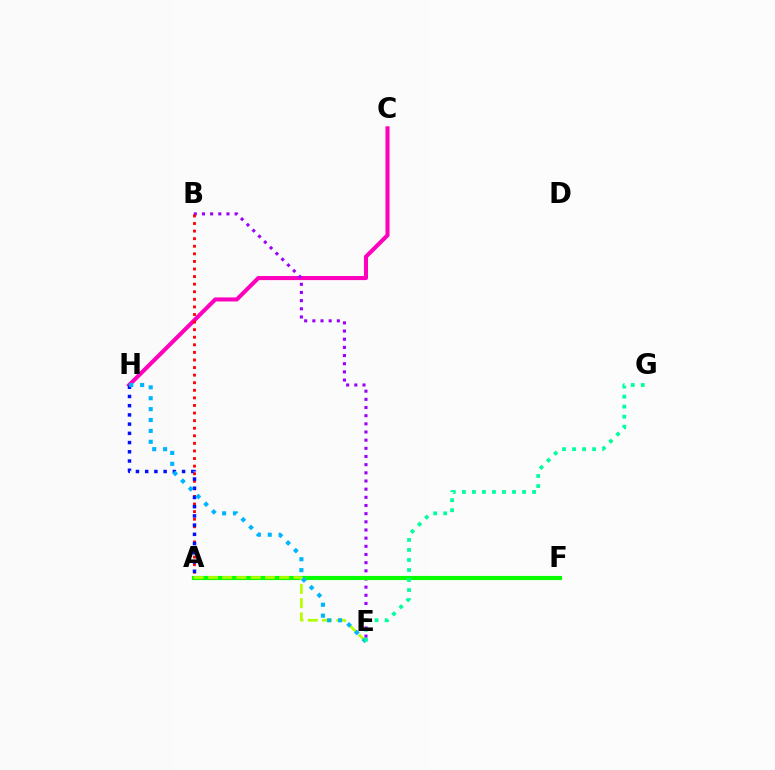{('C', 'H'): [{'color': '#ff00bd', 'line_style': 'solid', 'thickness': 2.93}], ('B', 'E'): [{'color': '#9b00ff', 'line_style': 'dotted', 'thickness': 2.22}], ('A', 'F'): [{'color': '#ffa500', 'line_style': 'dotted', 'thickness': 1.81}, {'color': '#08ff00', 'line_style': 'solid', 'thickness': 2.97}], ('A', 'B'): [{'color': '#ff0000', 'line_style': 'dotted', 'thickness': 2.06}], ('A', 'E'): [{'color': '#b3ff00', 'line_style': 'dashed', 'thickness': 1.94}], ('A', 'H'): [{'color': '#0010ff', 'line_style': 'dotted', 'thickness': 2.51}], ('E', 'H'): [{'color': '#00b5ff', 'line_style': 'dotted', 'thickness': 2.96}], ('E', 'G'): [{'color': '#00ff9d', 'line_style': 'dotted', 'thickness': 2.72}]}